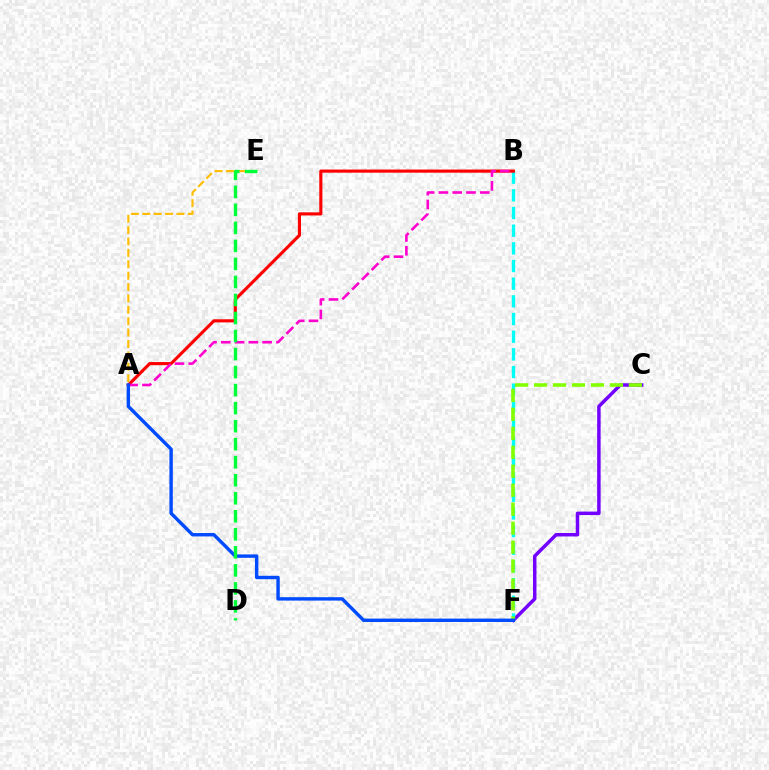{('C', 'F'): [{'color': '#7200ff', 'line_style': 'solid', 'thickness': 2.51}, {'color': '#84ff00', 'line_style': 'dashed', 'thickness': 2.58}], ('B', 'F'): [{'color': '#00fff6', 'line_style': 'dashed', 'thickness': 2.4}], ('A', 'B'): [{'color': '#ff0000', 'line_style': 'solid', 'thickness': 2.26}, {'color': '#ff00cf', 'line_style': 'dashed', 'thickness': 1.87}], ('A', 'E'): [{'color': '#ffbd00', 'line_style': 'dashed', 'thickness': 1.55}], ('A', 'F'): [{'color': '#004bff', 'line_style': 'solid', 'thickness': 2.45}], ('D', 'E'): [{'color': '#00ff39', 'line_style': 'dashed', 'thickness': 2.45}]}